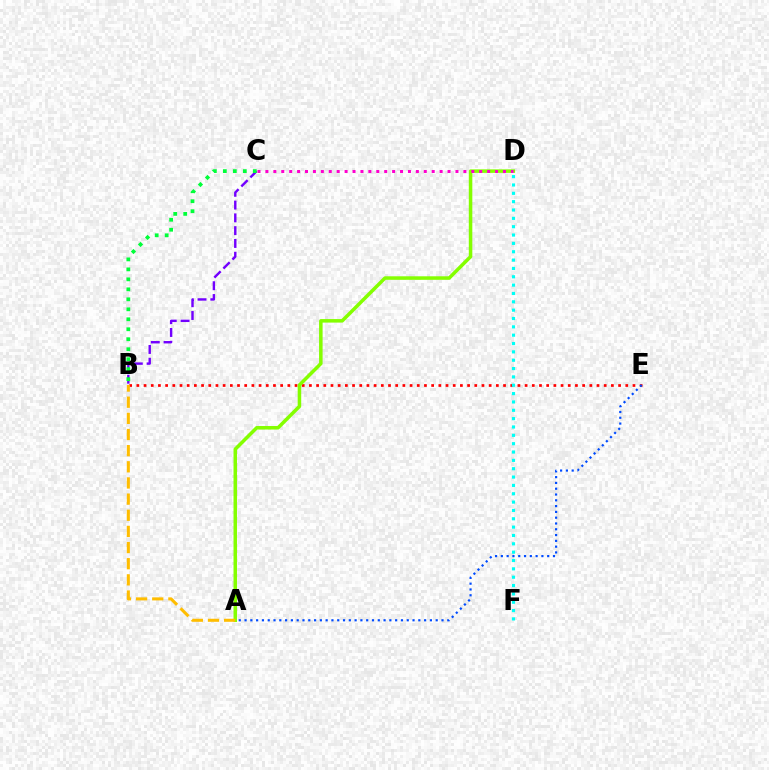{('B', 'E'): [{'color': '#ff0000', 'line_style': 'dotted', 'thickness': 1.95}], ('A', 'D'): [{'color': '#84ff00', 'line_style': 'solid', 'thickness': 2.54}], ('A', 'B'): [{'color': '#ffbd00', 'line_style': 'dashed', 'thickness': 2.19}], ('B', 'C'): [{'color': '#7200ff', 'line_style': 'dashed', 'thickness': 1.74}, {'color': '#00ff39', 'line_style': 'dotted', 'thickness': 2.71}], ('C', 'D'): [{'color': '#ff00cf', 'line_style': 'dotted', 'thickness': 2.15}], ('D', 'F'): [{'color': '#00fff6', 'line_style': 'dotted', 'thickness': 2.27}], ('A', 'E'): [{'color': '#004bff', 'line_style': 'dotted', 'thickness': 1.57}]}